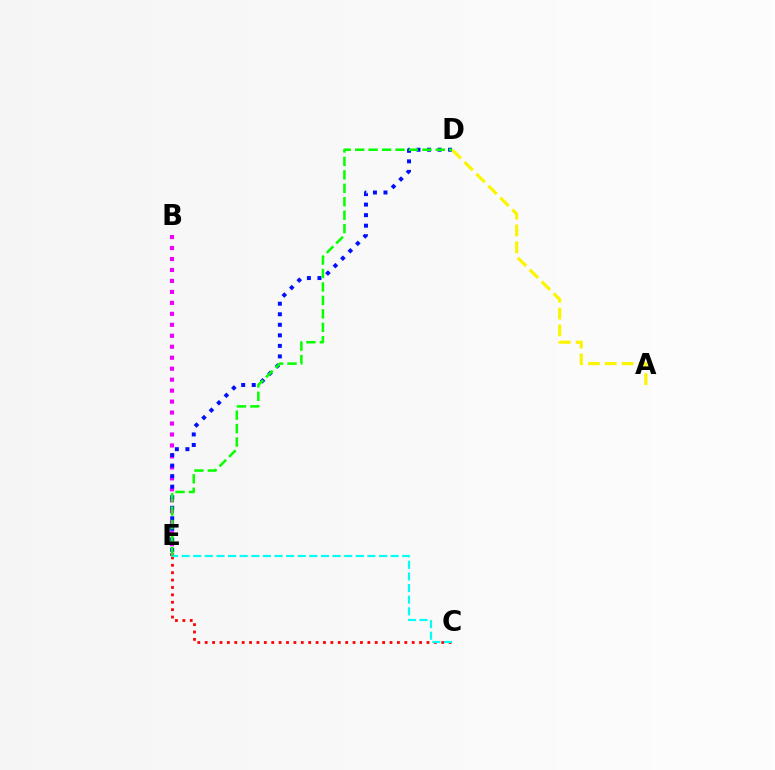{('C', 'E'): [{'color': '#ff0000', 'line_style': 'dotted', 'thickness': 2.01}, {'color': '#00fff6', 'line_style': 'dashed', 'thickness': 1.58}], ('B', 'E'): [{'color': '#ee00ff', 'line_style': 'dotted', 'thickness': 2.98}], ('D', 'E'): [{'color': '#0010ff', 'line_style': 'dotted', 'thickness': 2.86}, {'color': '#08ff00', 'line_style': 'dashed', 'thickness': 1.83}], ('A', 'D'): [{'color': '#fcf500', 'line_style': 'dashed', 'thickness': 2.29}]}